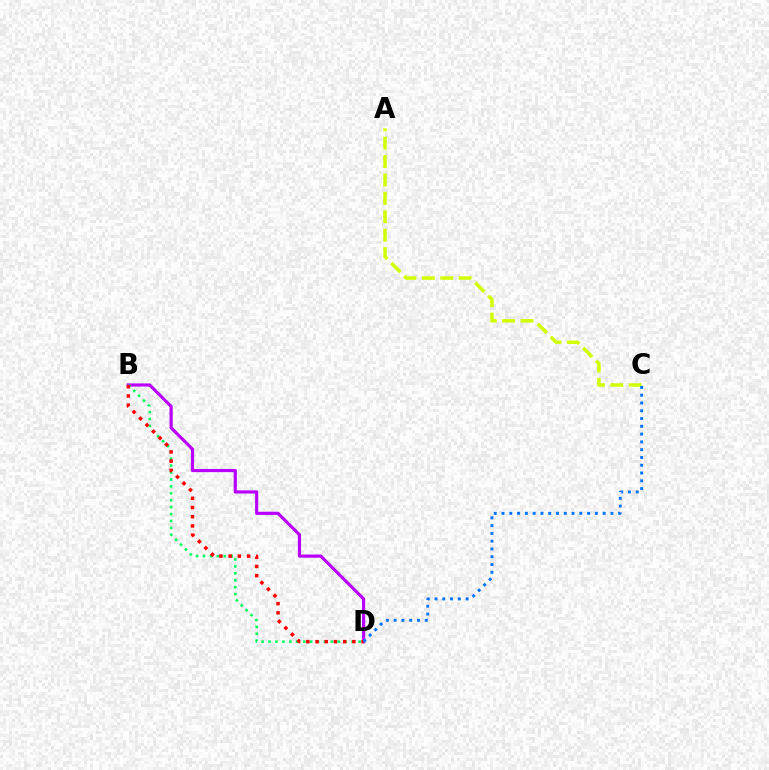{('B', 'D'): [{'color': '#b900ff', 'line_style': 'solid', 'thickness': 2.29}, {'color': '#00ff5c', 'line_style': 'dotted', 'thickness': 1.88}, {'color': '#ff0000', 'line_style': 'dotted', 'thickness': 2.5}], ('A', 'C'): [{'color': '#d1ff00', 'line_style': 'dashed', 'thickness': 2.5}], ('C', 'D'): [{'color': '#0074ff', 'line_style': 'dotted', 'thickness': 2.11}]}